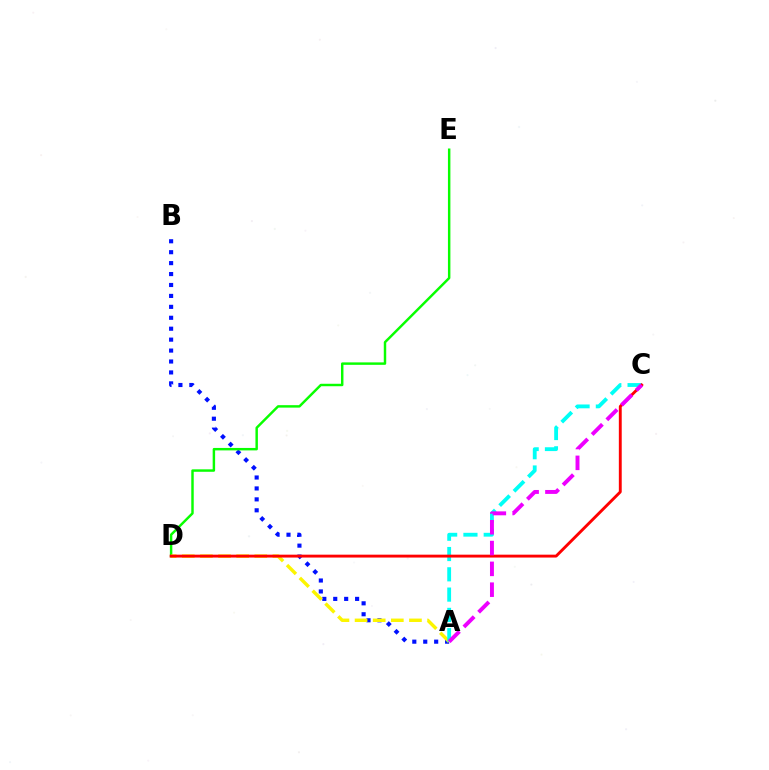{('A', 'B'): [{'color': '#0010ff', 'line_style': 'dotted', 'thickness': 2.97}], ('D', 'E'): [{'color': '#08ff00', 'line_style': 'solid', 'thickness': 1.77}], ('A', 'D'): [{'color': '#fcf500', 'line_style': 'dashed', 'thickness': 2.46}], ('A', 'C'): [{'color': '#00fff6', 'line_style': 'dashed', 'thickness': 2.76}, {'color': '#ee00ff', 'line_style': 'dashed', 'thickness': 2.83}], ('C', 'D'): [{'color': '#ff0000', 'line_style': 'solid', 'thickness': 2.08}]}